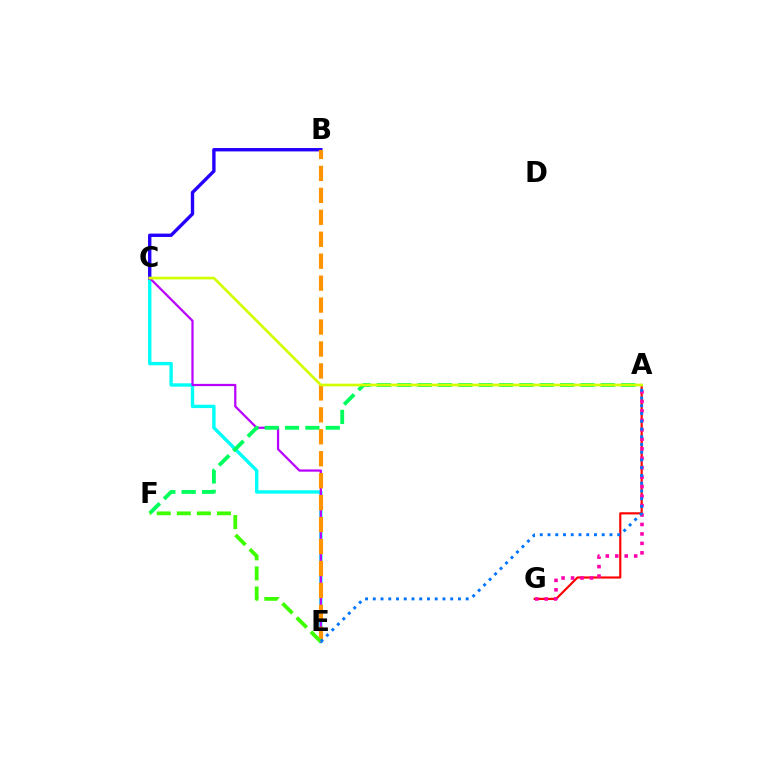{('C', 'E'): [{'color': '#00fff6', 'line_style': 'solid', 'thickness': 2.43}, {'color': '#b900ff', 'line_style': 'solid', 'thickness': 1.61}], ('B', 'C'): [{'color': '#2500ff', 'line_style': 'solid', 'thickness': 2.43}], ('A', 'G'): [{'color': '#ff0000', 'line_style': 'solid', 'thickness': 1.56}, {'color': '#ff00ac', 'line_style': 'dotted', 'thickness': 2.57}], ('A', 'F'): [{'color': '#00ff5c', 'line_style': 'dashed', 'thickness': 2.77}], ('B', 'E'): [{'color': '#ff9400', 'line_style': 'dashed', 'thickness': 2.98}], ('E', 'F'): [{'color': '#3dff00', 'line_style': 'dashed', 'thickness': 2.73}], ('A', 'C'): [{'color': '#d1ff00', 'line_style': 'solid', 'thickness': 1.92}], ('A', 'E'): [{'color': '#0074ff', 'line_style': 'dotted', 'thickness': 2.1}]}